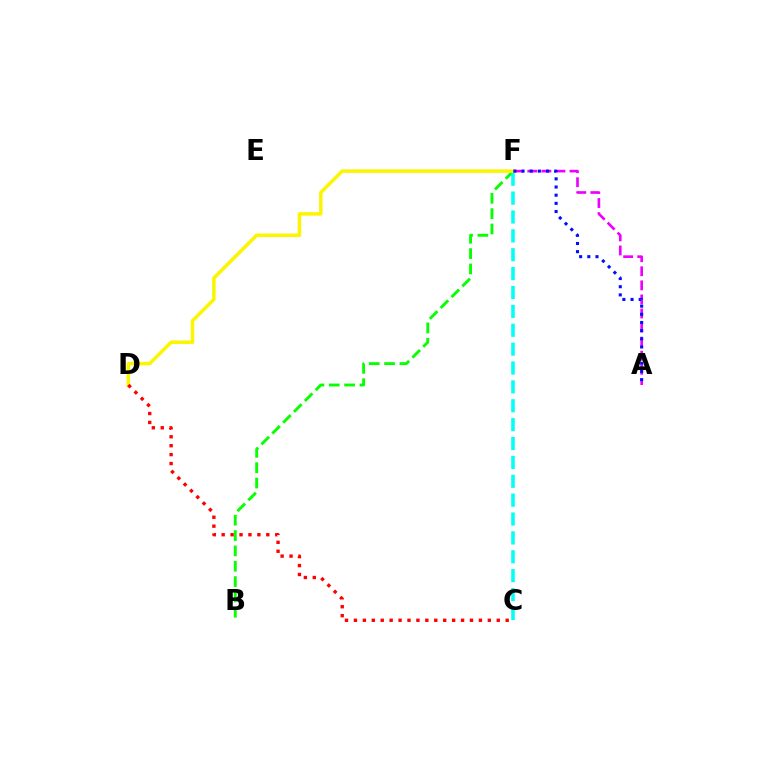{('B', 'F'): [{'color': '#08ff00', 'line_style': 'dashed', 'thickness': 2.08}], ('C', 'F'): [{'color': '#00fff6', 'line_style': 'dashed', 'thickness': 2.56}], ('A', 'F'): [{'color': '#ee00ff', 'line_style': 'dashed', 'thickness': 1.91}, {'color': '#0010ff', 'line_style': 'dotted', 'thickness': 2.22}], ('D', 'F'): [{'color': '#fcf500', 'line_style': 'solid', 'thickness': 2.52}], ('C', 'D'): [{'color': '#ff0000', 'line_style': 'dotted', 'thickness': 2.43}]}